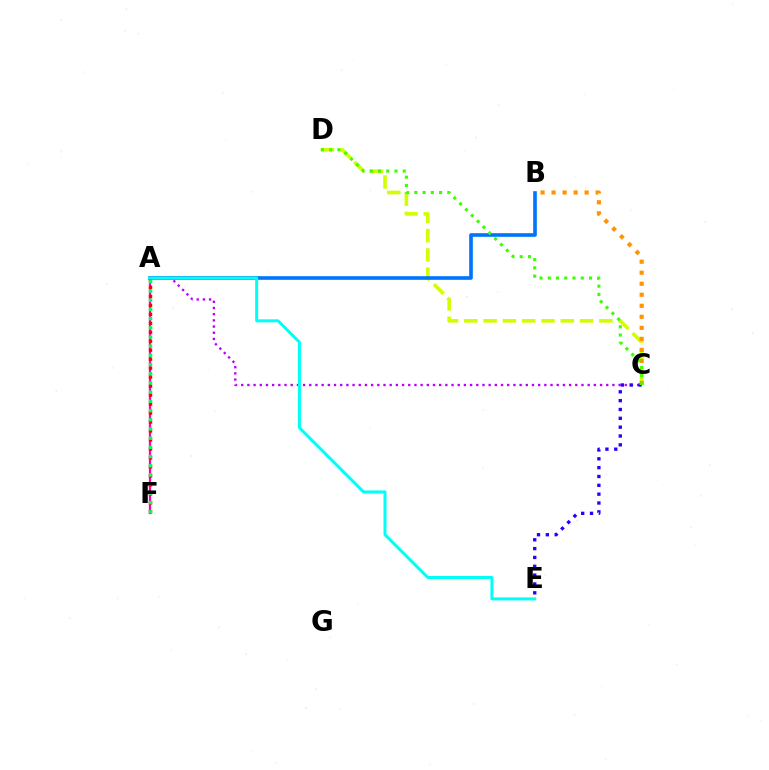{('A', 'F'): [{'color': '#ff00ac', 'line_style': 'solid', 'thickness': 1.64}, {'color': '#ff0000', 'line_style': 'dotted', 'thickness': 2.44}, {'color': '#00ff5c', 'line_style': 'dotted', 'thickness': 2.5}], ('C', 'D'): [{'color': '#d1ff00', 'line_style': 'dashed', 'thickness': 2.62}, {'color': '#3dff00', 'line_style': 'dotted', 'thickness': 2.24}], ('A', 'C'): [{'color': '#b900ff', 'line_style': 'dotted', 'thickness': 1.68}], ('A', 'B'): [{'color': '#0074ff', 'line_style': 'solid', 'thickness': 2.61}], ('C', 'E'): [{'color': '#2500ff', 'line_style': 'dotted', 'thickness': 2.4}], ('B', 'C'): [{'color': '#ff9400', 'line_style': 'dotted', 'thickness': 2.99}], ('A', 'E'): [{'color': '#00fff6', 'line_style': 'solid', 'thickness': 2.16}]}